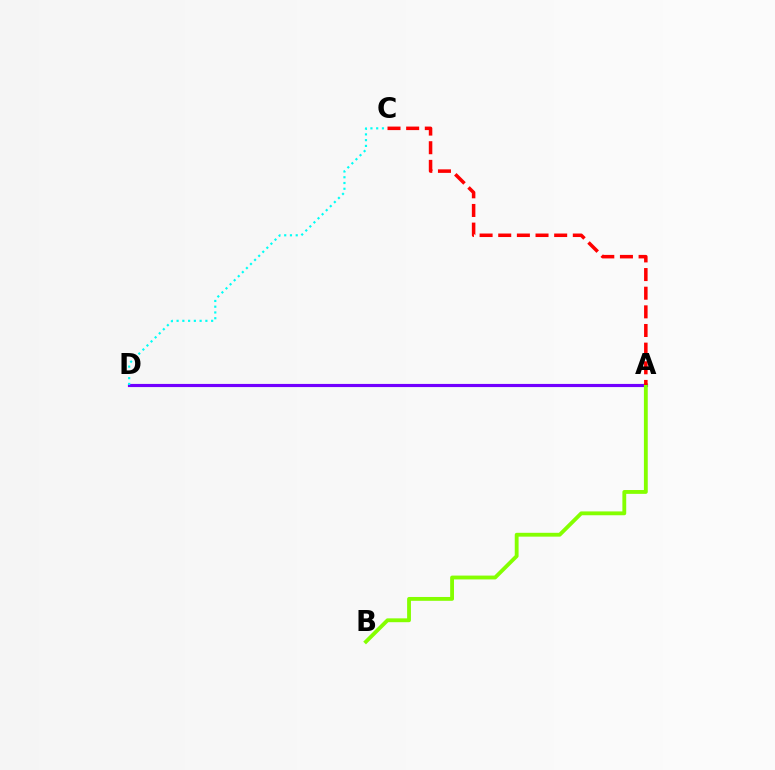{('A', 'D'): [{'color': '#7200ff', 'line_style': 'solid', 'thickness': 2.27}], ('C', 'D'): [{'color': '#00fff6', 'line_style': 'dotted', 'thickness': 1.56}], ('A', 'B'): [{'color': '#84ff00', 'line_style': 'solid', 'thickness': 2.76}], ('A', 'C'): [{'color': '#ff0000', 'line_style': 'dashed', 'thickness': 2.53}]}